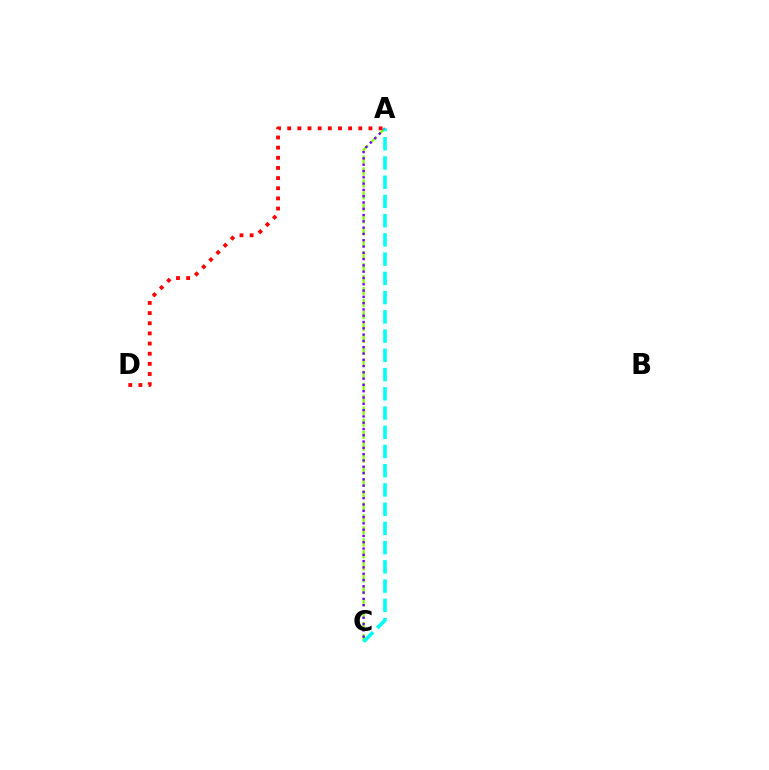{('A', 'C'): [{'color': '#84ff00', 'line_style': 'dashed', 'thickness': 1.63}, {'color': '#7200ff', 'line_style': 'dotted', 'thickness': 1.71}, {'color': '#00fff6', 'line_style': 'dashed', 'thickness': 2.61}], ('A', 'D'): [{'color': '#ff0000', 'line_style': 'dotted', 'thickness': 2.76}]}